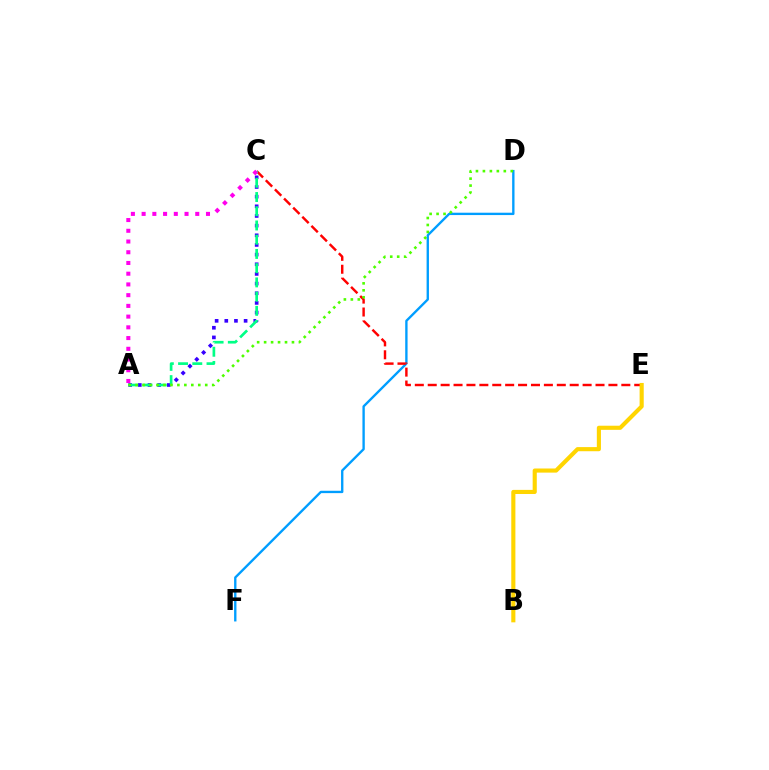{('D', 'F'): [{'color': '#009eff', 'line_style': 'solid', 'thickness': 1.7}], ('C', 'E'): [{'color': '#ff0000', 'line_style': 'dashed', 'thickness': 1.75}], ('B', 'E'): [{'color': '#ffd500', 'line_style': 'solid', 'thickness': 2.97}], ('A', 'C'): [{'color': '#3700ff', 'line_style': 'dotted', 'thickness': 2.62}, {'color': '#00ff86', 'line_style': 'dashed', 'thickness': 1.93}, {'color': '#ff00ed', 'line_style': 'dotted', 'thickness': 2.91}], ('A', 'D'): [{'color': '#4fff00', 'line_style': 'dotted', 'thickness': 1.89}]}